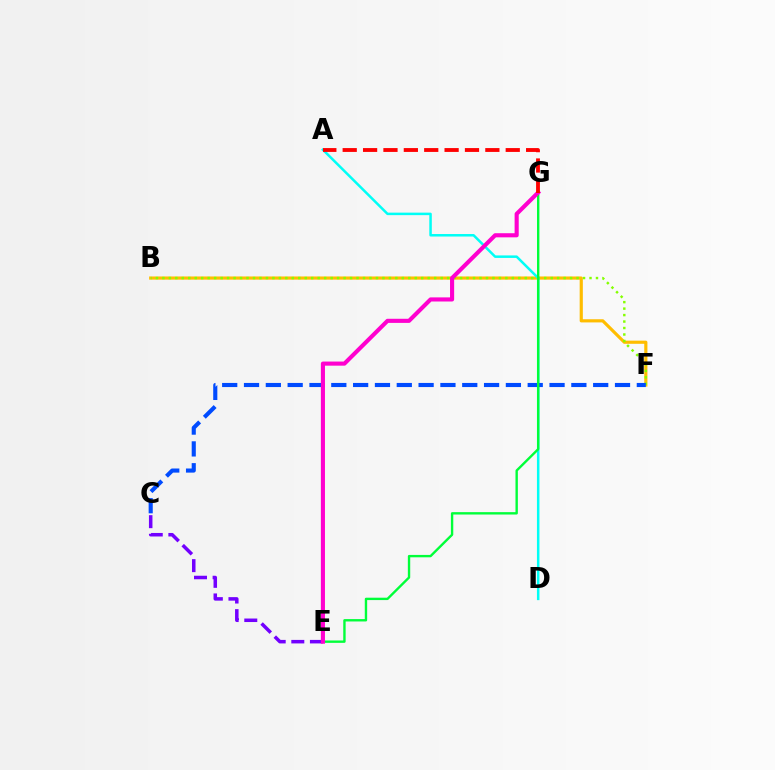{('B', 'F'): [{'color': '#ffbd00', 'line_style': 'solid', 'thickness': 2.28}, {'color': '#84ff00', 'line_style': 'dotted', 'thickness': 1.76}], ('A', 'D'): [{'color': '#00fff6', 'line_style': 'solid', 'thickness': 1.81}], ('C', 'F'): [{'color': '#004bff', 'line_style': 'dashed', 'thickness': 2.96}], ('E', 'G'): [{'color': '#00ff39', 'line_style': 'solid', 'thickness': 1.71}, {'color': '#ff00cf', 'line_style': 'solid', 'thickness': 2.96}], ('C', 'E'): [{'color': '#7200ff', 'line_style': 'dashed', 'thickness': 2.53}], ('A', 'G'): [{'color': '#ff0000', 'line_style': 'dashed', 'thickness': 2.77}]}